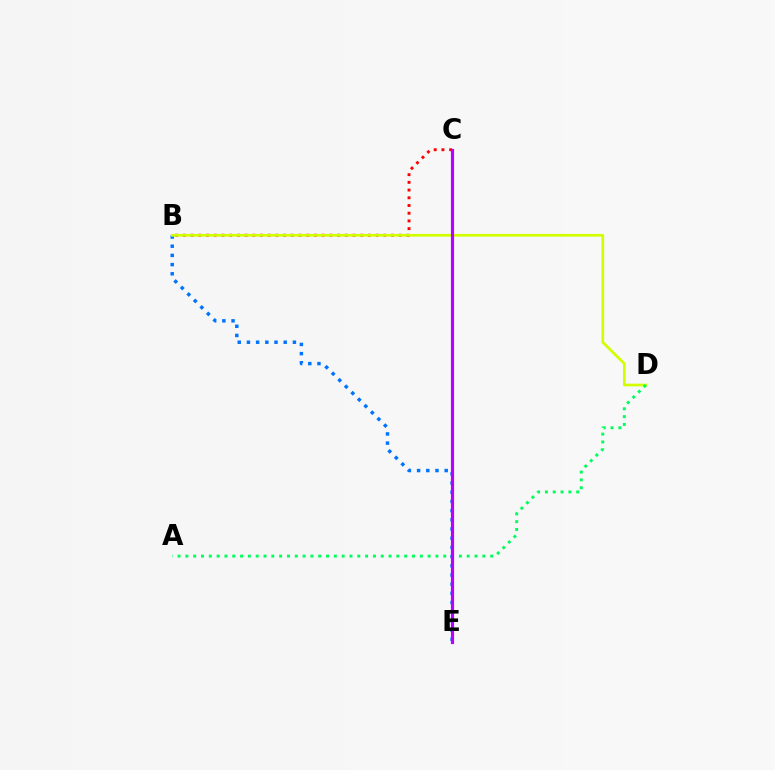{('B', 'E'): [{'color': '#0074ff', 'line_style': 'dotted', 'thickness': 2.5}], ('B', 'C'): [{'color': '#ff0000', 'line_style': 'dotted', 'thickness': 2.09}], ('B', 'D'): [{'color': '#d1ff00', 'line_style': 'solid', 'thickness': 1.95}], ('A', 'D'): [{'color': '#00ff5c', 'line_style': 'dotted', 'thickness': 2.12}], ('C', 'E'): [{'color': '#b900ff', 'line_style': 'solid', 'thickness': 2.28}]}